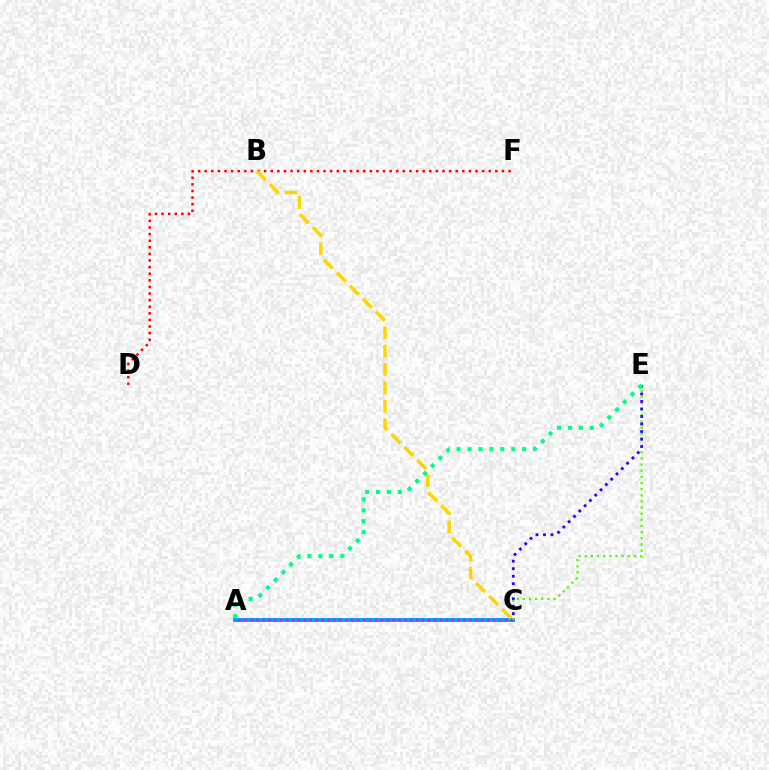{('D', 'F'): [{'color': '#ff0000', 'line_style': 'dotted', 'thickness': 1.79}], ('A', 'C'): [{'color': '#009eff', 'line_style': 'solid', 'thickness': 2.82}, {'color': '#ff00ed', 'line_style': 'dotted', 'thickness': 1.61}], ('C', 'E'): [{'color': '#4fff00', 'line_style': 'dotted', 'thickness': 1.67}, {'color': '#3700ff', 'line_style': 'dotted', 'thickness': 2.04}], ('B', 'C'): [{'color': '#ffd500', 'line_style': 'dashed', 'thickness': 2.5}], ('A', 'E'): [{'color': '#00ff86', 'line_style': 'dotted', 'thickness': 2.97}]}